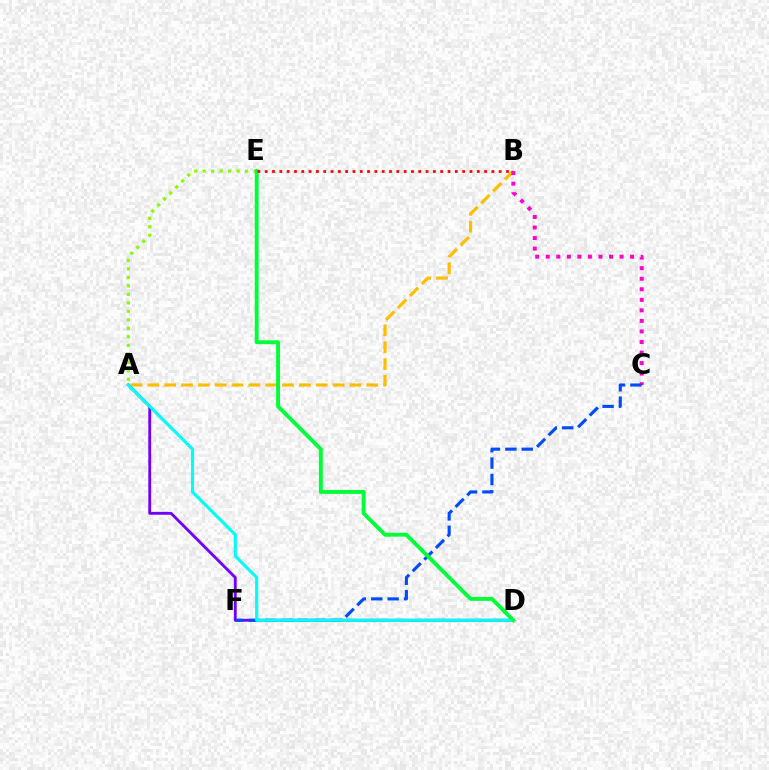{('A', 'B'): [{'color': '#ffbd00', 'line_style': 'dashed', 'thickness': 2.29}], ('B', 'C'): [{'color': '#ff00cf', 'line_style': 'dotted', 'thickness': 2.86}], ('A', 'D'): [{'color': '#7200ff', 'line_style': 'solid', 'thickness': 2.04}, {'color': '#00fff6', 'line_style': 'solid', 'thickness': 2.26}], ('A', 'E'): [{'color': '#84ff00', 'line_style': 'dotted', 'thickness': 2.31}], ('C', 'F'): [{'color': '#004bff', 'line_style': 'dashed', 'thickness': 2.23}], ('D', 'E'): [{'color': '#00ff39', 'line_style': 'solid', 'thickness': 2.8}], ('B', 'E'): [{'color': '#ff0000', 'line_style': 'dotted', 'thickness': 1.99}]}